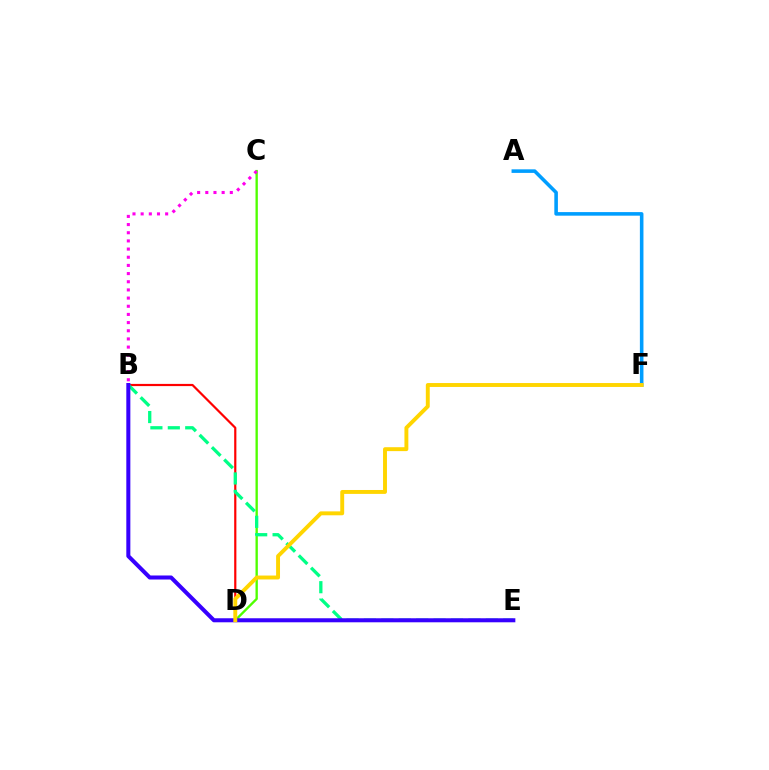{('B', 'D'): [{'color': '#ff0000', 'line_style': 'solid', 'thickness': 1.58}], ('C', 'D'): [{'color': '#4fff00', 'line_style': 'solid', 'thickness': 1.69}], ('A', 'F'): [{'color': '#009eff', 'line_style': 'solid', 'thickness': 2.57}], ('B', 'E'): [{'color': '#00ff86', 'line_style': 'dashed', 'thickness': 2.37}, {'color': '#3700ff', 'line_style': 'solid', 'thickness': 2.9}], ('B', 'C'): [{'color': '#ff00ed', 'line_style': 'dotted', 'thickness': 2.22}], ('D', 'F'): [{'color': '#ffd500', 'line_style': 'solid', 'thickness': 2.81}]}